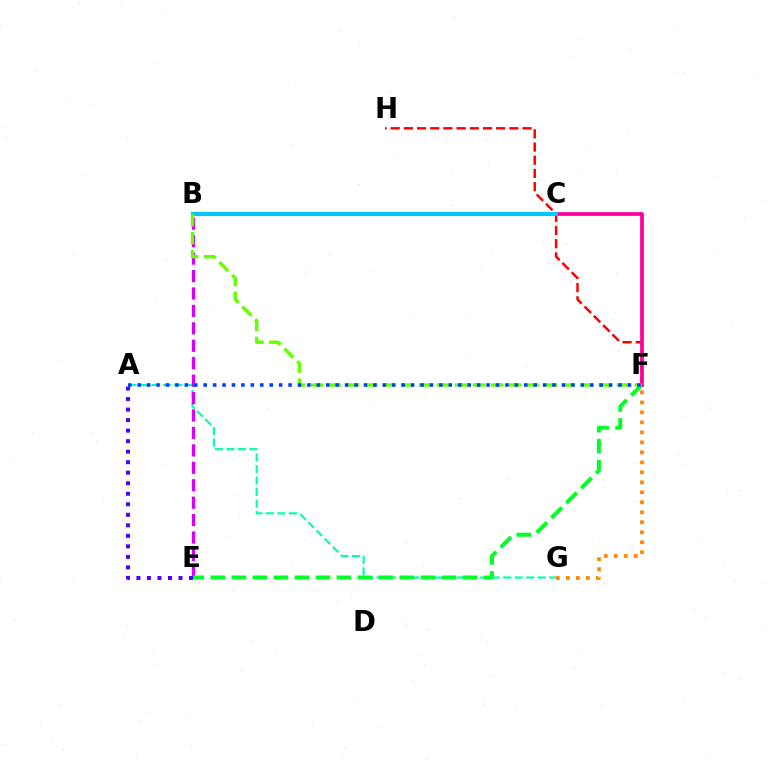{('A', 'G'): [{'color': '#00ffaf', 'line_style': 'dashed', 'thickness': 1.56}], ('B', 'E'): [{'color': '#d600ff', 'line_style': 'dashed', 'thickness': 2.37}], ('E', 'F'): [{'color': '#00ff27', 'line_style': 'dashed', 'thickness': 2.85}], ('B', 'C'): [{'color': '#eeff00', 'line_style': 'dashed', 'thickness': 1.53}, {'color': '#00c7ff', 'line_style': 'solid', 'thickness': 2.95}], ('F', 'H'): [{'color': '#ff0000', 'line_style': 'dashed', 'thickness': 1.79}], ('C', 'F'): [{'color': '#ff00a0', 'line_style': 'solid', 'thickness': 2.69}], ('F', 'G'): [{'color': '#ff8800', 'line_style': 'dotted', 'thickness': 2.71}], ('B', 'F'): [{'color': '#66ff00', 'line_style': 'dashed', 'thickness': 2.44}], ('A', 'F'): [{'color': '#003fff', 'line_style': 'dotted', 'thickness': 2.56}], ('A', 'E'): [{'color': '#4f00ff', 'line_style': 'dotted', 'thickness': 2.86}]}